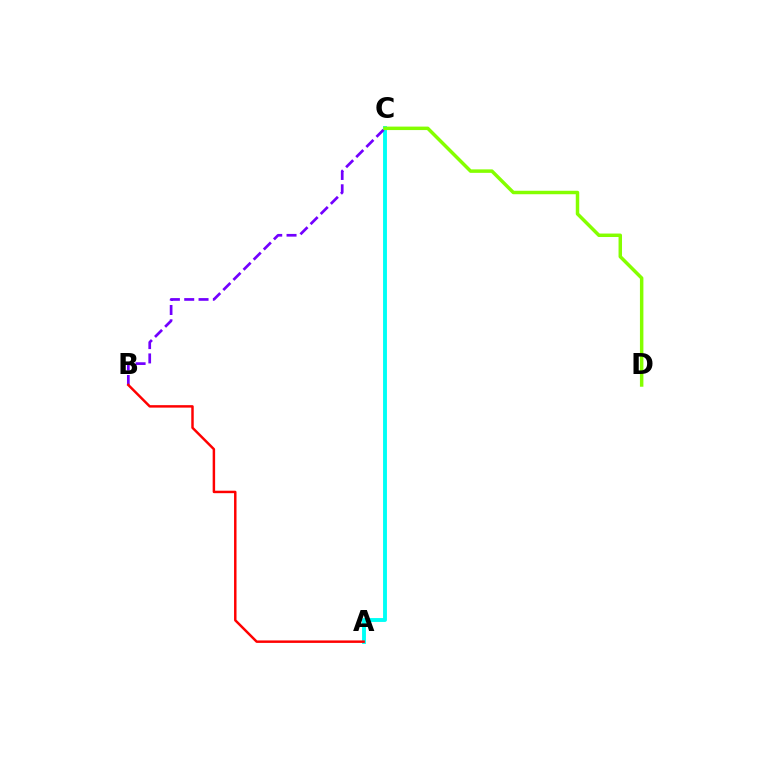{('A', 'C'): [{'color': '#00fff6', 'line_style': 'solid', 'thickness': 2.8}], ('B', 'C'): [{'color': '#7200ff', 'line_style': 'dashed', 'thickness': 1.95}], ('A', 'B'): [{'color': '#ff0000', 'line_style': 'solid', 'thickness': 1.77}], ('C', 'D'): [{'color': '#84ff00', 'line_style': 'solid', 'thickness': 2.5}]}